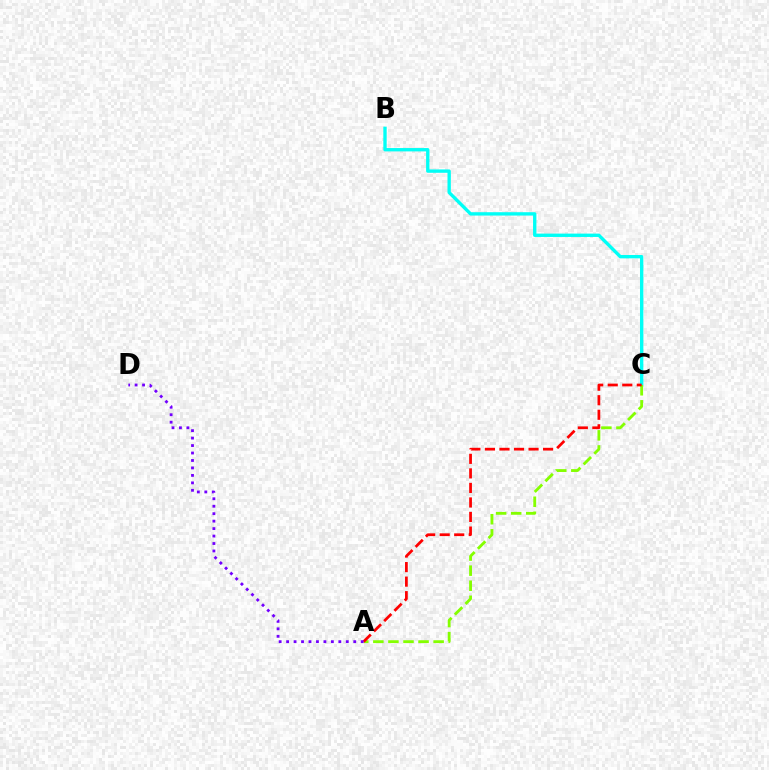{('B', 'C'): [{'color': '#00fff6', 'line_style': 'solid', 'thickness': 2.41}], ('A', 'C'): [{'color': '#84ff00', 'line_style': 'dashed', 'thickness': 2.05}, {'color': '#ff0000', 'line_style': 'dashed', 'thickness': 1.97}], ('A', 'D'): [{'color': '#7200ff', 'line_style': 'dotted', 'thickness': 2.03}]}